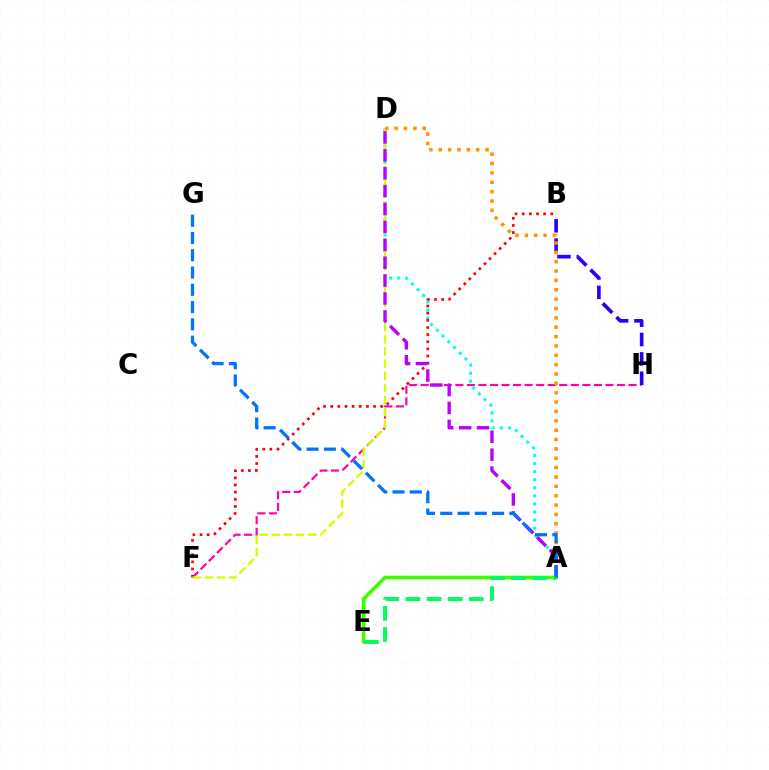{('F', 'H'): [{'color': '#ff00ac', 'line_style': 'dashed', 'thickness': 1.57}], ('A', 'D'): [{'color': '#00fff6', 'line_style': 'dotted', 'thickness': 2.2}, {'color': '#ff9400', 'line_style': 'dotted', 'thickness': 2.54}, {'color': '#b900ff', 'line_style': 'dashed', 'thickness': 2.43}], ('B', 'F'): [{'color': '#ff0000', 'line_style': 'dotted', 'thickness': 1.94}], ('D', 'F'): [{'color': '#d1ff00', 'line_style': 'dashed', 'thickness': 1.65}], ('A', 'E'): [{'color': '#3dff00', 'line_style': 'solid', 'thickness': 2.64}, {'color': '#00ff5c', 'line_style': 'dashed', 'thickness': 2.87}], ('B', 'H'): [{'color': '#2500ff', 'line_style': 'dashed', 'thickness': 2.63}], ('A', 'G'): [{'color': '#0074ff', 'line_style': 'dashed', 'thickness': 2.35}]}